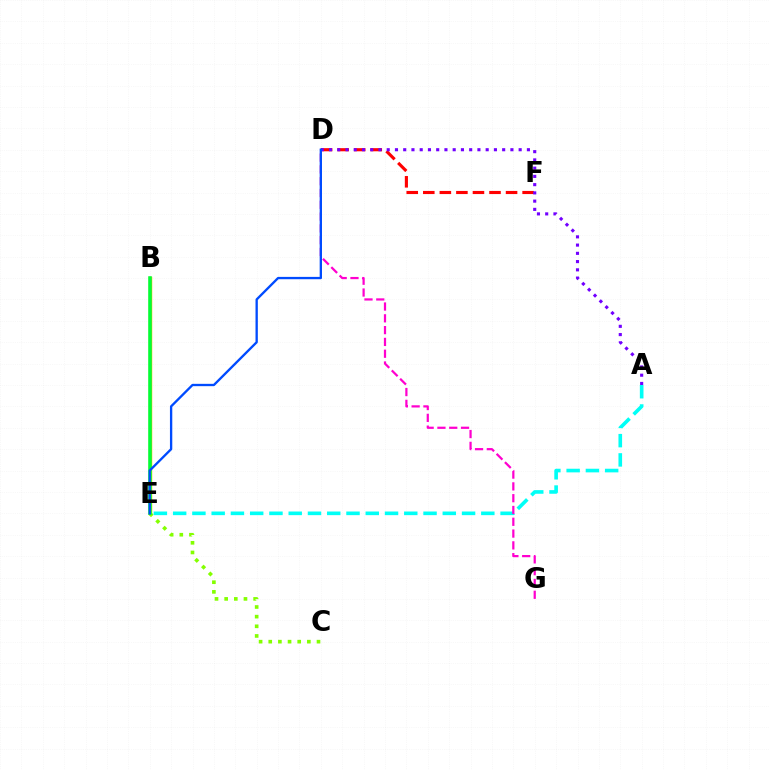{('B', 'E'): [{'color': '#ffbd00', 'line_style': 'solid', 'thickness': 2.5}, {'color': '#00ff39', 'line_style': 'solid', 'thickness': 2.55}], ('C', 'E'): [{'color': '#84ff00', 'line_style': 'dotted', 'thickness': 2.62}], ('A', 'E'): [{'color': '#00fff6', 'line_style': 'dashed', 'thickness': 2.62}], ('D', 'F'): [{'color': '#ff0000', 'line_style': 'dashed', 'thickness': 2.25}], ('A', 'D'): [{'color': '#7200ff', 'line_style': 'dotted', 'thickness': 2.24}], ('D', 'G'): [{'color': '#ff00cf', 'line_style': 'dashed', 'thickness': 1.6}], ('D', 'E'): [{'color': '#004bff', 'line_style': 'solid', 'thickness': 1.68}]}